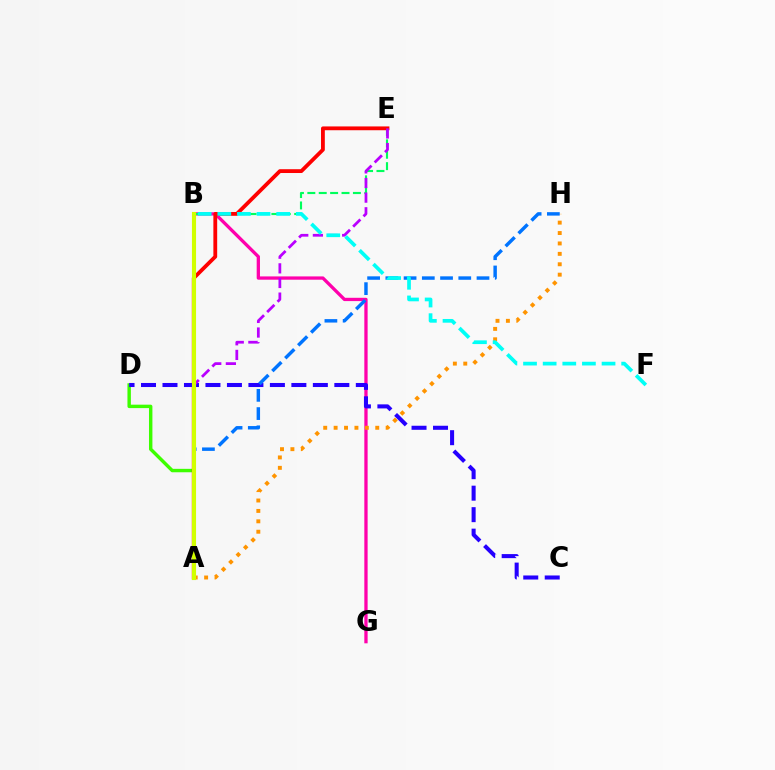{('A', 'D'): [{'color': '#3dff00', 'line_style': 'solid', 'thickness': 2.47}], ('B', 'G'): [{'color': '#ff00ac', 'line_style': 'solid', 'thickness': 2.37}], ('A', 'H'): [{'color': '#ff9400', 'line_style': 'dotted', 'thickness': 2.83}, {'color': '#0074ff', 'line_style': 'dashed', 'thickness': 2.48}], ('B', 'E'): [{'color': '#00ff5c', 'line_style': 'dashed', 'thickness': 1.55}], ('A', 'E'): [{'color': '#ff0000', 'line_style': 'solid', 'thickness': 2.74}, {'color': '#b900ff', 'line_style': 'dashed', 'thickness': 1.99}], ('C', 'D'): [{'color': '#2500ff', 'line_style': 'dashed', 'thickness': 2.92}], ('B', 'F'): [{'color': '#00fff6', 'line_style': 'dashed', 'thickness': 2.67}], ('A', 'B'): [{'color': '#d1ff00', 'line_style': 'solid', 'thickness': 2.96}]}